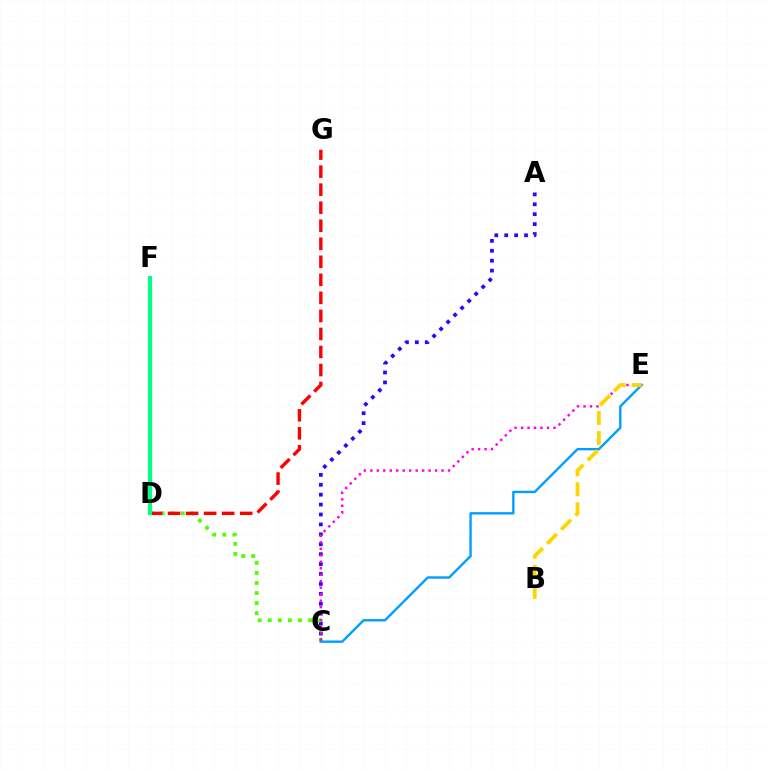{('A', 'C'): [{'color': '#3700ff', 'line_style': 'dotted', 'thickness': 2.69}], ('C', 'D'): [{'color': '#4fff00', 'line_style': 'dotted', 'thickness': 2.74}], ('C', 'E'): [{'color': '#009eff', 'line_style': 'solid', 'thickness': 1.72}, {'color': '#ff00ed', 'line_style': 'dotted', 'thickness': 1.76}], ('D', 'G'): [{'color': '#ff0000', 'line_style': 'dashed', 'thickness': 2.45}], ('D', 'F'): [{'color': '#00ff86', 'line_style': 'solid', 'thickness': 2.98}], ('B', 'E'): [{'color': '#ffd500', 'line_style': 'dashed', 'thickness': 2.72}]}